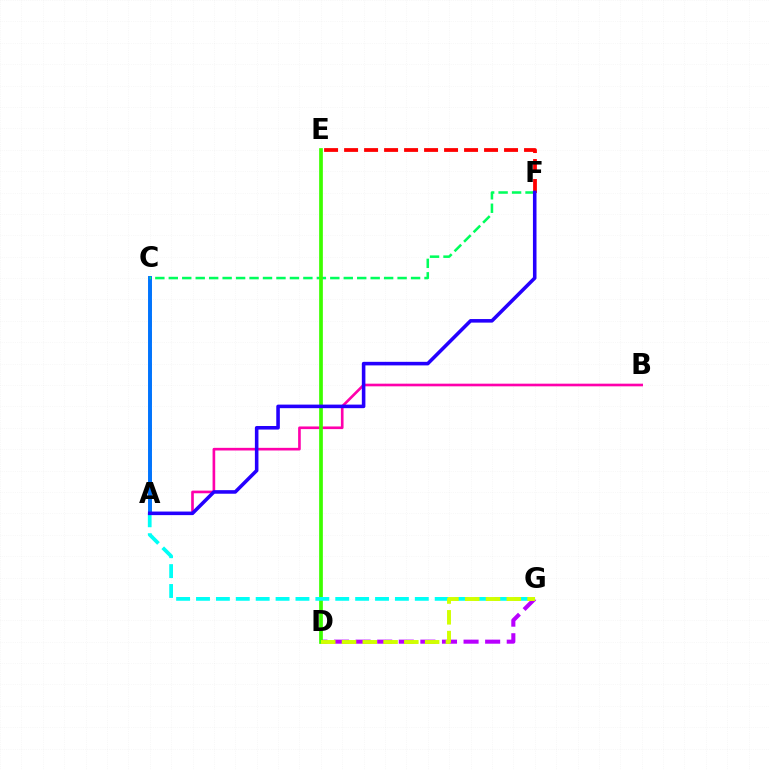{('A', 'B'): [{'color': '#ff00ac', 'line_style': 'solid', 'thickness': 1.9}], ('D', 'G'): [{'color': '#b900ff', 'line_style': 'dashed', 'thickness': 2.93}, {'color': '#d1ff00', 'line_style': 'dashed', 'thickness': 2.82}], ('A', 'C'): [{'color': '#ff9400', 'line_style': 'dashed', 'thickness': 2.11}, {'color': '#0074ff', 'line_style': 'solid', 'thickness': 2.83}], ('C', 'F'): [{'color': '#00ff5c', 'line_style': 'dashed', 'thickness': 1.83}], ('D', 'E'): [{'color': '#3dff00', 'line_style': 'solid', 'thickness': 2.68}], ('A', 'G'): [{'color': '#00fff6', 'line_style': 'dashed', 'thickness': 2.7}], ('E', 'F'): [{'color': '#ff0000', 'line_style': 'dashed', 'thickness': 2.72}], ('A', 'F'): [{'color': '#2500ff', 'line_style': 'solid', 'thickness': 2.57}]}